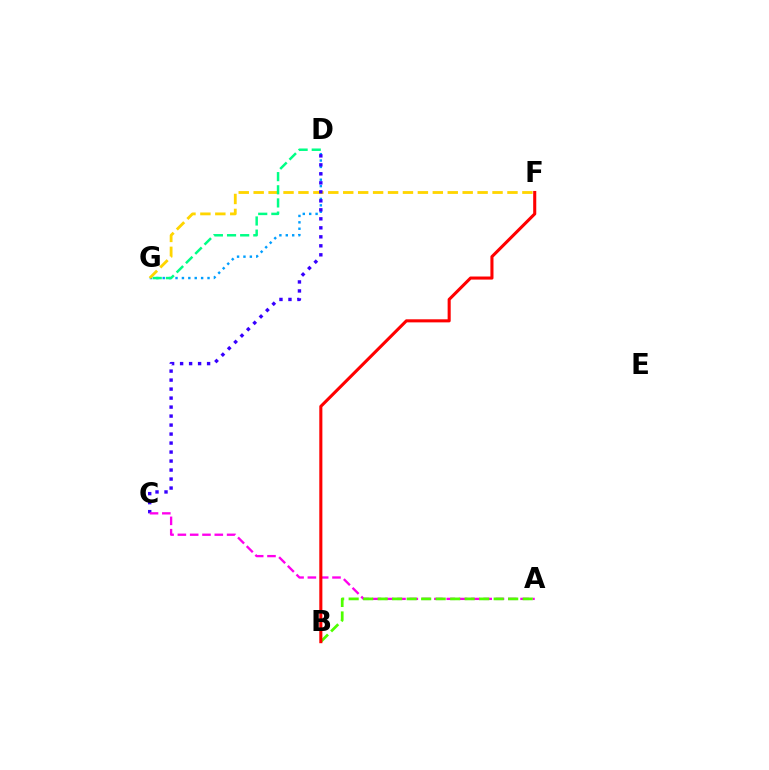{('D', 'G'): [{'color': '#009eff', 'line_style': 'dotted', 'thickness': 1.74}, {'color': '#00ff86', 'line_style': 'dashed', 'thickness': 1.79}], ('F', 'G'): [{'color': '#ffd500', 'line_style': 'dashed', 'thickness': 2.03}], ('C', 'D'): [{'color': '#3700ff', 'line_style': 'dotted', 'thickness': 2.44}], ('A', 'C'): [{'color': '#ff00ed', 'line_style': 'dashed', 'thickness': 1.67}], ('A', 'B'): [{'color': '#4fff00', 'line_style': 'dashed', 'thickness': 1.97}], ('B', 'F'): [{'color': '#ff0000', 'line_style': 'solid', 'thickness': 2.22}]}